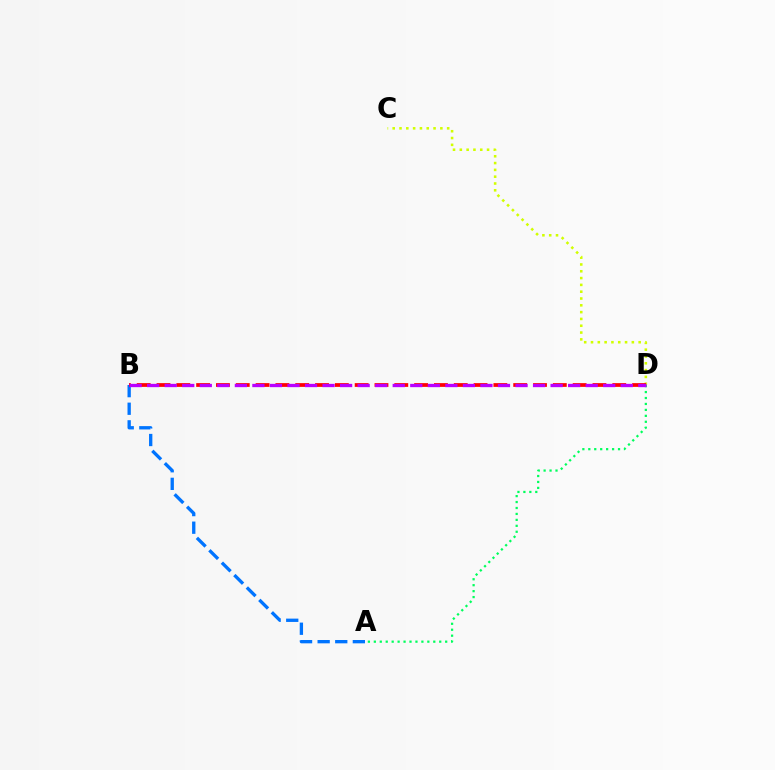{('C', 'D'): [{'color': '#d1ff00', 'line_style': 'dotted', 'thickness': 1.85}], ('A', 'D'): [{'color': '#00ff5c', 'line_style': 'dotted', 'thickness': 1.62}], ('A', 'B'): [{'color': '#0074ff', 'line_style': 'dashed', 'thickness': 2.39}], ('B', 'D'): [{'color': '#ff0000', 'line_style': 'dashed', 'thickness': 2.69}, {'color': '#b900ff', 'line_style': 'dashed', 'thickness': 2.38}]}